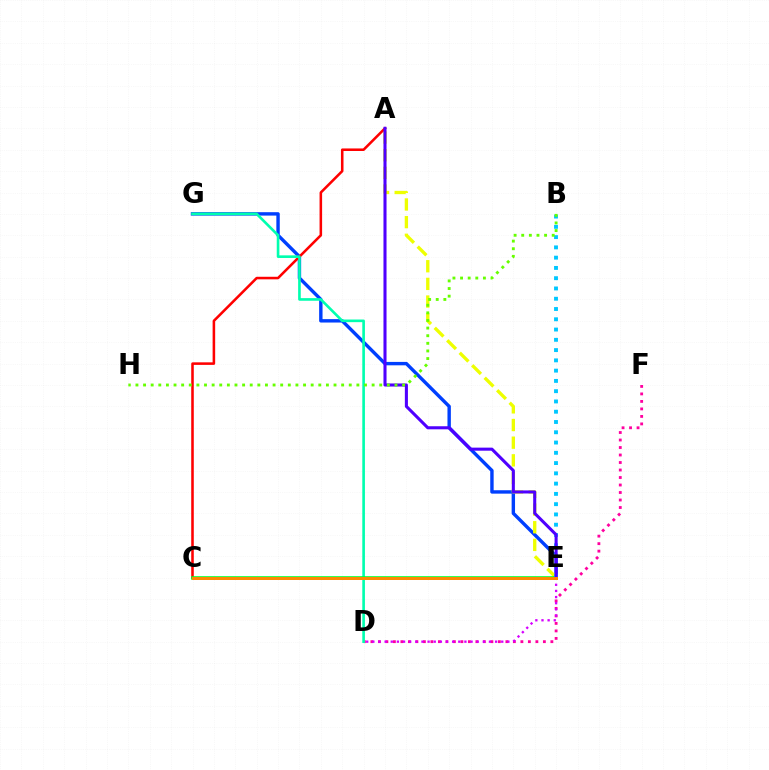{('E', 'G'): [{'color': '#003fff', 'line_style': 'solid', 'thickness': 2.45}], ('A', 'E'): [{'color': '#eeff00', 'line_style': 'dashed', 'thickness': 2.4}, {'color': '#4f00ff', 'line_style': 'solid', 'thickness': 2.21}], ('D', 'F'): [{'color': '#ff00a0', 'line_style': 'dotted', 'thickness': 2.04}], ('A', 'C'): [{'color': '#ff0000', 'line_style': 'solid', 'thickness': 1.84}], ('D', 'G'): [{'color': '#00ffaf', 'line_style': 'solid', 'thickness': 1.9}], ('C', 'E'): [{'color': '#00ff27', 'line_style': 'solid', 'thickness': 2.59}, {'color': '#ff8800', 'line_style': 'solid', 'thickness': 2.14}], ('B', 'E'): [{'color': '#00c7ff', 'line_style': 'dotted', 'thickness': 2.79}], ('B', 'H'): [{'color': '#66ff00', 'line_style': 'dotted', 'thickness': 2.07}], ('D', 'E'): [{'color': '#d600ff', 'line_style': 'dotted', 'thickness': 1.67}]}